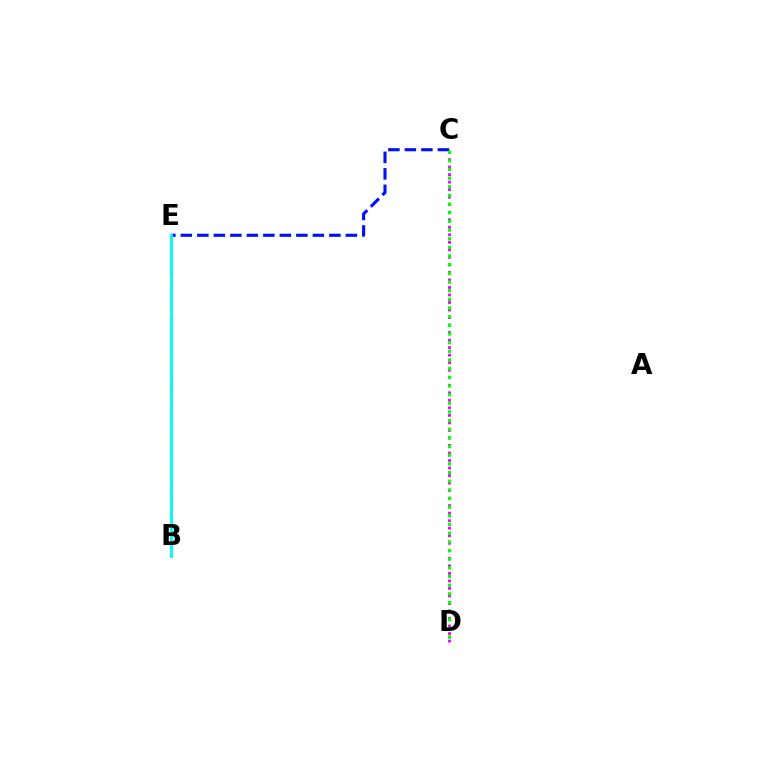{('B', 'E'): [{'color': '#fcf500', 'line_style': 'dashed', 'thickness': 1.55}, {'color': '#ff0000', 'line_style': 'dotted', 'thickness': 2.01}, {'color': '#00fff6', 'line_style': 'solid', 'thickness': 2.07}], ('C', 'D'): [{'color': '#ee00ff', 'line_style': 'dotted', 'thickness': 2.04}, {'color': '#08ff00', 'line_style': 'dotted', 'thickness': 2.35}], ('C', 'E'): [{'color': '#0010ff', 'line_style': 'dashed', 'thickness': 2.24}]}